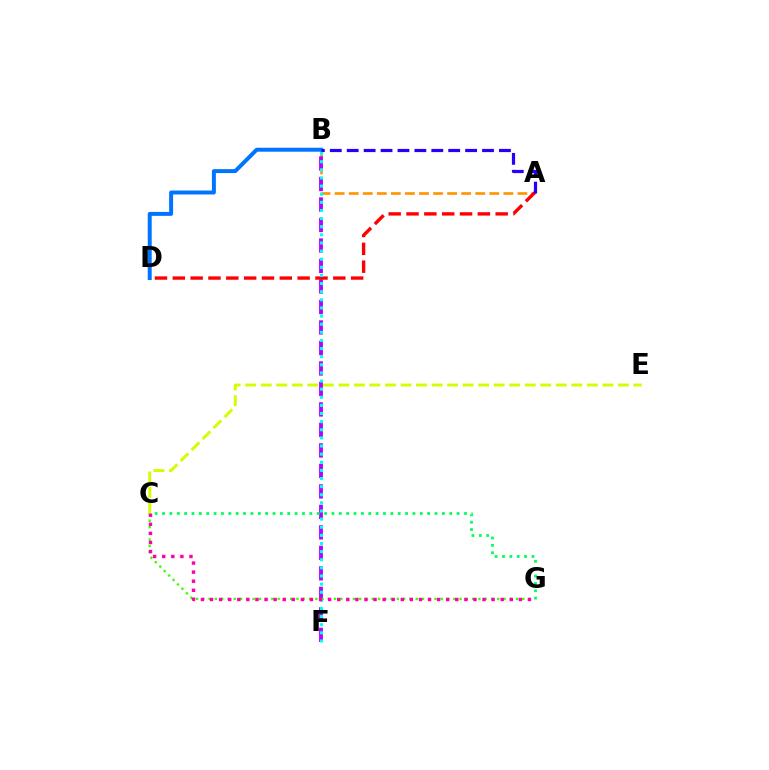{('A', 'B'): [{'color': '#ff9400', 'line_style': 'dashed', 'thickness': 1.91}, {'color': '#2500ff', 'line_style': 'dashed', 'thickness': 2.3}], ('B', 'F'): [{'color': '#b900ff', 'line_style': 'dashed', 'thickness': 2.78}, {'color': '#00fff6', 'line_style': 'dotted', 'thickness': 2.21}], ('B', 'D'): [{'color': '#0074ff', 'line_style': 'solid', 'thickness': 2.86}], ('A', 'D'): [{'color': '#ff0000', 'line_style': 'dashed', 'thickness': 2.42}], ('C', 'G'): [{'color': '#3dff00', 'line_style': 'dotted', 'thickness': 1.7}, {'color': '#ff00ac', 'line_style': 'dotted', 'thickness': 2.47}, {'color': '#00ff5c', 'line_style': 'dotted', 'thickness': 2.0}], ('C', 'E'): [{'color': '#d1ff00', 'line_style': 'dashed', 'thickness': 2.11}]}